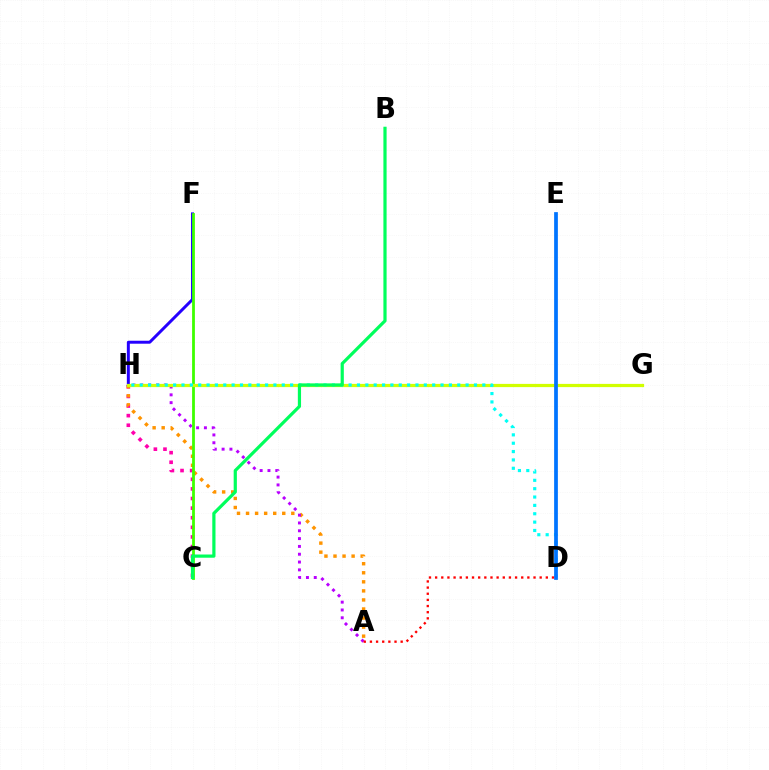{('C', 'H'): [{'color': '#ff00ac', 'line_style': 'dotted', 'thickness': 2.61}], ('A', 'H'): [{'color': '#ff9400', 'line_style': 'dotted', 'thickness': 2.46}, {'color': '#b900ff', 'line_style': 'dotted', 'thickness': 2.12}], ('F', 'H'): [{'color': '#2500ff', 'line_style': 'solid', 'thickness': 2.14}], ('C', 'F'): [{'color': '#3dff00', 'line_style': 'solid', 'thickness': 2.01}], ('G', 'H'): [{'color': '#d1ff00', 'line_style': 'solid', 'thickness': 2.31}], ('D', 'H'): [{'color': '#00fff6', 'line_style': 'dotted', 'thickness': 2.27}], ('D', 'E'): [{'color': '#0074ff', 'line_style': 'solid', 'thickness': 2.69}], ('B', 'C'): [{'color': '#00ff5c', 'line_style': 'solid', 'thickness': 2.31}], ('A', 'D'): [{'color': '#ff0000', 'line_style': 'dotted', 'thickness': 1.67}]}